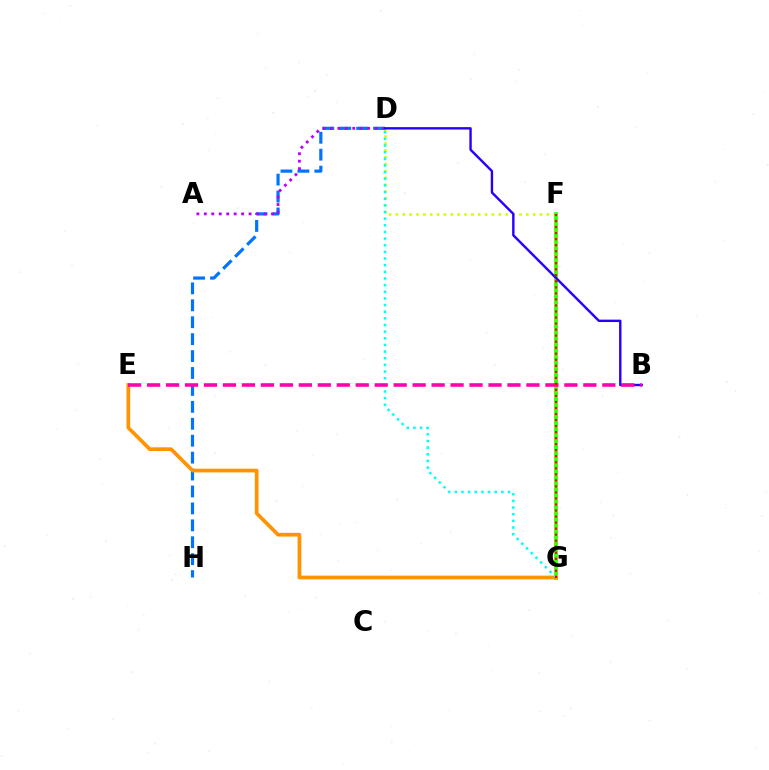{('F', 'G'): [{'color': '#00ff5c', 'line_style': 'solid', 'thickness': 1.63}, {'color': '#3dff00', 'line_style': 'solid', 'thickness': 2.69}, {'color': '#ff0000', 'line_style': 'dotted', 'thickness': 1.64}], ('D', 'H'): [{'color': '#0074ff', 'line_style': 'dashed', 'thickness': 2.3}], ('D', 'F'): [{'color': '#d1ff00', 'line_style': 'dotted', 'thickness': 1.86}], ('A', 'D'): [{'color': '#b900ff', 'line_style': 'dotted', 'thickness': 2.03}], ('E', 'G'): [{'color': '#ff9400', 'line_style': 'solid', 'thickness': 2.67}], ('D', 'G'): [{'color': '#00fff6', 'line_style': 'dotted', 'thickness': 1.81}], ('B', 'D'): [{'color': '#2500ff', 'line_style': 'solid', 'thickness': 1.72}], ('B', 'E'): [{'color': '#ff00ac', 'line_style': 'dashed', 'thickness': 2.58}]}